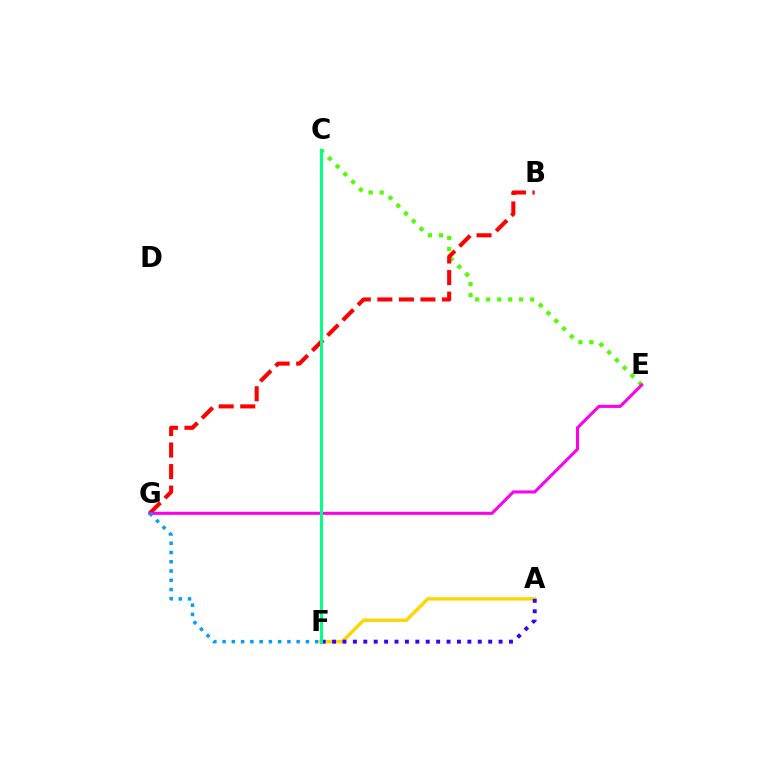{('A', 'F'): [{'color': '#ffd500', 'line_style': 'solid', 'thickness': 2.43}, {'color': '#3700ff', 'line_style': 'dotted', 'thickness': 2.83}], ('C', 'E'): [{'color': '#4fff00', 'line_style': 'dotted', 'thickness': 2.99}], ('B', 'G'): [{'color': '#ff0000', 'line_style': 'dashed', 'thickness': 2.93}], ('E', 'G'): [{'color': '#ff00ed', 'line_style': 'solid', 'thickness': 2.2}], ('F', 'G'): [{'color': '#009eff', 'line_style': 'dotted', 'thickness': 2.52}], ('C', 'F'): [{'color': '#00ff86', 'line_style': 'solid', 'thickness': 2.13}]}